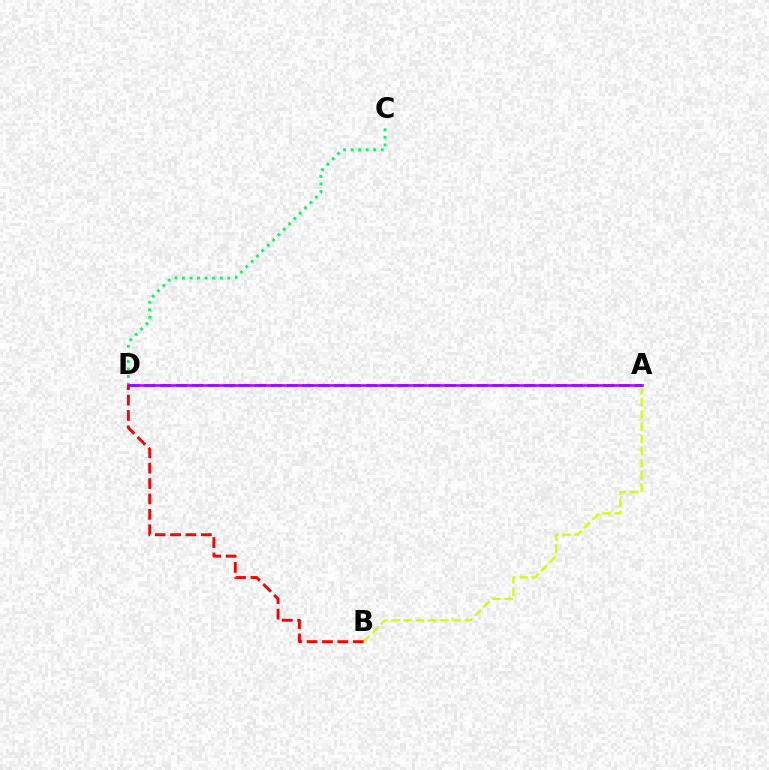{('C', 'D'): [{'color': '#00ff5c', 'line_style': 'dotted', 'thickness': 2.05}], ('A', 'B'): [{'color': '#d1ff00', 'line_style': 'dashed', 'thickness': 1.66}], ('A', 'D'): [{'color': '#0074ff', 'line_style': 'dashed', 'thickness': 2.15}, {'color': '#b900ff', 'line_style': 'solid', 'thickness': 1.87}], ('B', 'D'): [{'color': '#ff0000', 'line_style': 'dashed', 'thickness': 2.09}]}